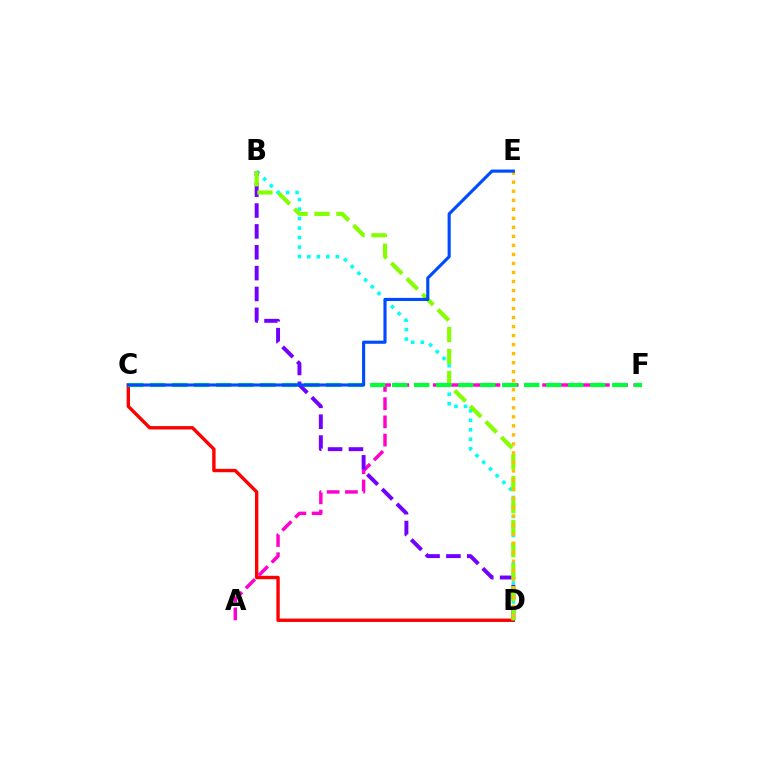{('C', 'D'): [{'color': '#ff0000', 'line_style': 'solid', 'thickness': 2.43}], ('B', 'D'): [{'color': '#00fff6', 'line_style': 'dotted', 'thickness': 2.58}, {'color': '#7200ff', 'line_style': 'dashed', 'thickness': 2.83}, {'color': '#84ff00', 'line_style': 'dashed', 'thickness': 2.98}], ('A', 'F'): [{'color': '#ff00cf', 'line_style': 'dashed', 'thickness': 2.48}], ('C', 'F'): [{'color': '#00ff39', 'line_style': 'dashed', 'thickness': 2.99}], ('D', 'E'): [{'color': '#ffbd00', 'line_style': 'dotted', 'thickness': 2.45}], ('C', 'E'): [{'color': '#004bff', 'line_style': 'solid', 'thickness': 2.25}]}